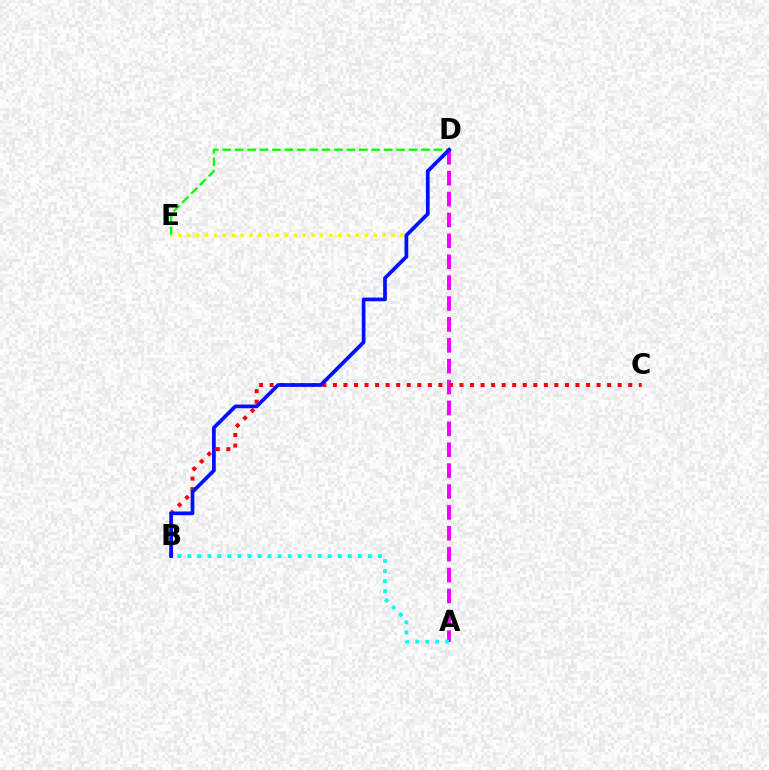{('A', 'D'): [{'color': '#ee00ff', 'line_style': 'dashed', 'thickness': 2.84}], ('A', 'B'): [{'color': '#00fff6', 'line_style': 'dotted', 'thickness': 2.73}], ('B', 'C'): [{'color': '#ff0000', 'line_style': 'dotted', 'thickness': 2.87}], ('D', 'E'): [{'color': '#08ff00', 'line_style': 'dashed', 'thickness': 1.69}, {'color': '#fcf500', 'line_style': 'dotted', 'thickness': 2.41}], ('B', 'D'): [{'color': '#0010ff', 'line_style': 'solid', 'thickness': 2.68}]}